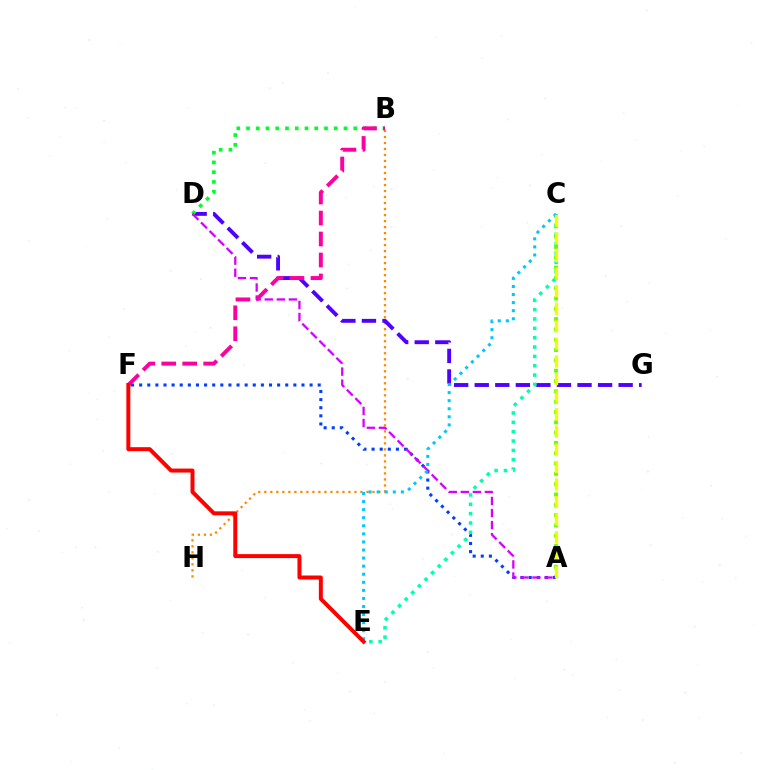{('B', 'H'): [{'color': '#ff8800', 'line_style': 'dotted', 'thickness': 1.63}], ('D', 'G'): [{'color': '#4f00ff', 'line_style': 'dashed', 'thickness': 2.79}], ('A', 'C'): [{'color': '#66ff00', 'line_style': 'dotted', 'thickness': 2.8}, {'color': '#eeff00', 'line_style': 'dashed', 'thickness': 2.39}], ('A', 'F'): [{'color': '#003fff', 'line_style': 'dotted', 'thickness': 2.21}], ('B', 'D'): [{'color': '#00ff27', 'line_style': 'dotted', 'thickness': 2.65}], ('C', 'E'): [{'color': '#00ffaf', 'line_style': 'dotted', 'thickness': 2.54}, {'color': '#00c7ff', 'line_style': 'dotted', 'thickness': 2.19}], ('A', 'D'): [{'color': '#d600ff', 'line_style': 'dashed', 'thickness': 1.64}], ('B', 'F'): [{'color': '#ff00a0', 'line_style': 'dashed', 'thickness': 2.85}], ('E', 'F'): [{'color': '#ff0000', 'line_style': 'solid', 'thickness': 2.86}]}